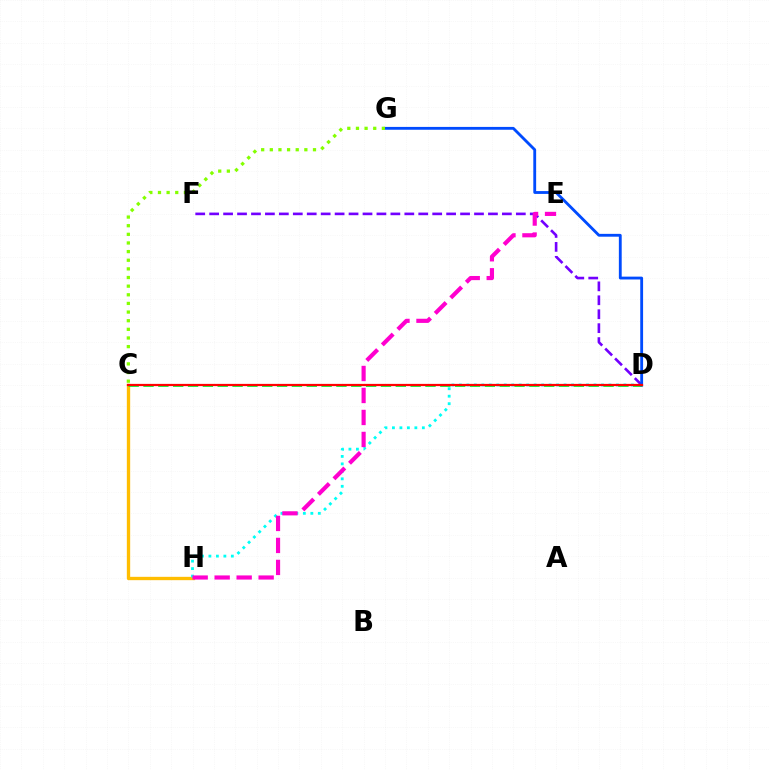{('C', 'H'): [{'color': '#ffbd00', 'line_style': 'solid', 'thickness': 2.4}], ('D', 'H'): [{'color': '#00fff6', 'line_style': 'dotted', 'thickness': 2.03}], ('D', 'F'): [{'color': '#7200ff', 'line_style': 'dashed', 'thickness': 1.89}], ('C', 'D'): [{'color': '#00ff39', 'line_style': 'dashed', 'thickness': 2.02}, {'color': '#ff0000', 'line_style': 'solid', 'thickness': 1.61}], ('E', 'H'): [{'color': '#ff00cf', 'line_style': 'dashed', 'thickness': 2.99}], ('D', 'G'): [{'color': '#004bff', 'line_style': 'solid', 'thickness': 2.04}], ('C', 'G'): [{'color': '#84ff00', 'line_style': 'dotted', 'thickness': 2.35}]}